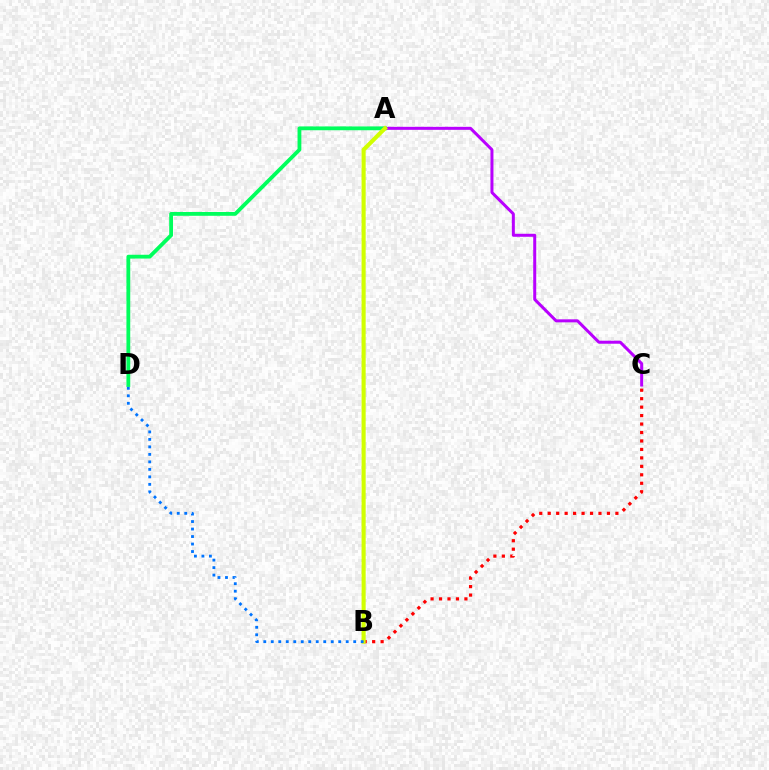{('B', 'C'): [{'color': '#ff0000', 'line_style': 'dotted', 'thickness': 2.3}], ('A', 'D'): [{'color': '#00ff5c', 'line_style': 'solid', 'thickness': 2.74}], ('A', 'C'): [{'color': '#b900ff', 'line_style': 'solid', 'thickness': 2.16}], ('A', 'B'): [{'color': '#d1ff00', 'line_style': 'solid', 'thickness': 2.95}], ('B', 'D'): [{'color': '#0074ff', 'line_style': 'dotted', 'thickness': 2.04}]}